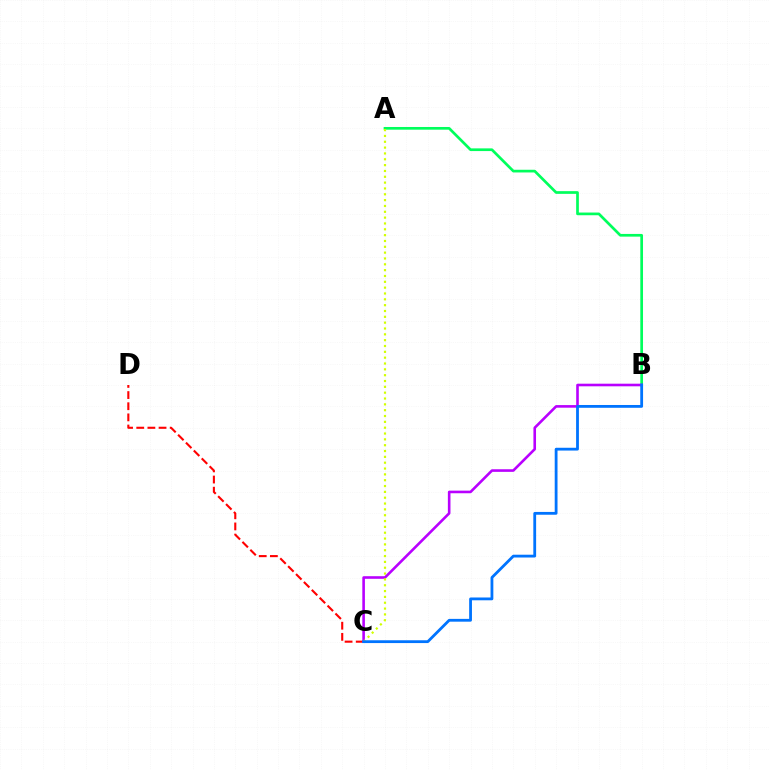{('C', 'D'): [{'color': '#ff0000', 'line_style': 'dashed', 'thickness': 1.51}], ('A', 'B'): [{'color': '#00ff5c', 'line_style': 'solid', 'thickness': 1.94}], ('B', 'C'): [{'color': '#b900ff', 'line_style': 'solid', 'thickness': 1.88}, {'color': '#0074ff', 'line_style': 'solid', 'thickness': 2.02}], ('A', 'C'): [{'color': '#d1ff00', 'line_style': 'dotted', 'thickness': 1.59}]}